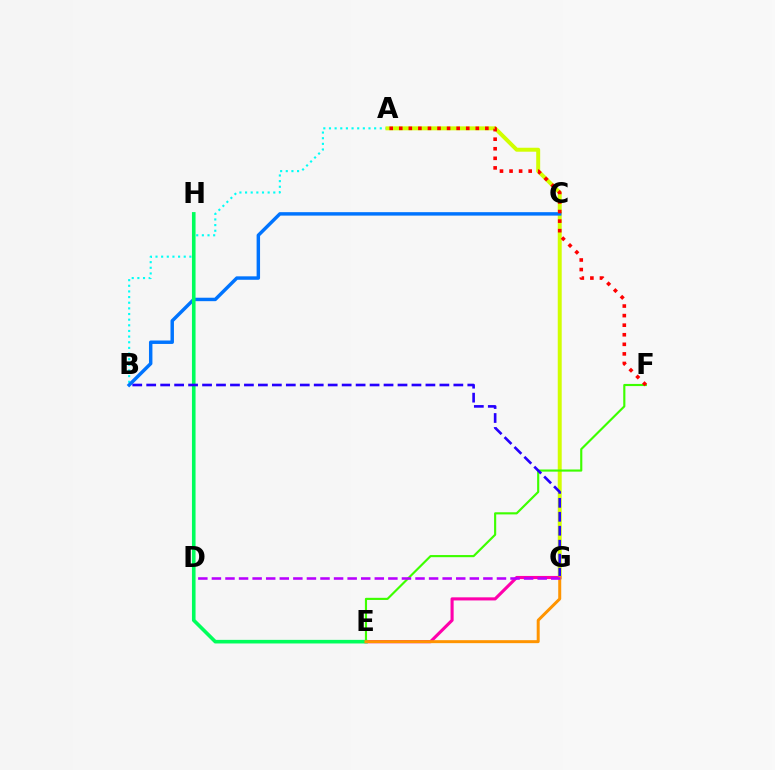{('A', 'B'): [{'color': '#00fff6', 'line_style': 'dotted', 'thickness': 1.53}], ('A', 'G'): [{'color': '#d1ff00', 'line_style': 'solid', 'thickness': 2.85}], ('E', 'G'): [{'color': '#ff00ac', 'line_style': 'solid', 'thickness': 2.24}, {'color': '#ff9400', 'line_style': 'solid', 'thickness': 2.15}], ('E', 'F'): [{'color': '#3dff00', 'line_style': 'solid', 'thickness': 1.54}], ('B', 'C'): [{'color': '#0074ff', 'line_style': 'solid', 'thickness': 2.48}], ('E', 'H'): [{'color': '#00ff5c', 'line_style': 'solid', 'thickness': 2.59}], ('A', 'F'): [{'color': '#ff0000', 'line_style': 'dotted', 'thickness': 2.6}], ('B', 'G'): [{'color': '#2500ff', 'line_style': 'dashed', 'thickness': 1.9}], ('D', 'G'): [{'color': '#b900ff', 'line_style': 'dashed', 'thickness': 1.84}]}